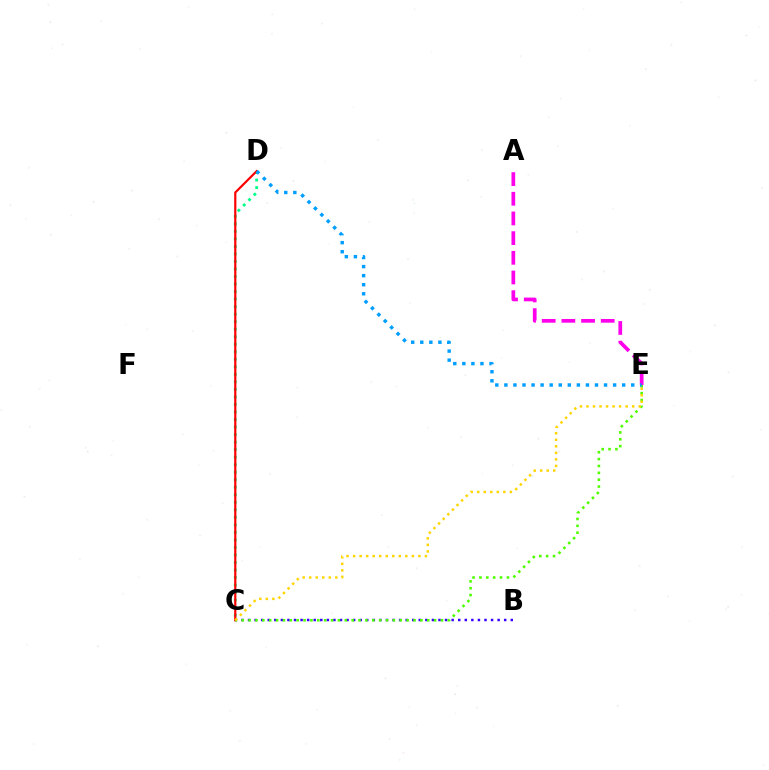{('B', 'C'): [{'color': '#3700ff', 'line_style': 'dotted', 'thickness': 1.78}], ('C', 'D'): [{'color': '#00ff86', 'line_style': 'dotted', 'thickness': 2.04}, {'color': '#ff0000', 'line_style': 'solid', 'thickness': 1.58}], ('C', 'E'): [{'color': '#4fff00', 'line_style': 'dotted', 'thickness': 1.87}, {'color': '#ffd500', 'line_style': 'dotted', 'thickness': 1.77}], ('A', 'E'): [{'color': '#ff00ed', 'line_style': 'dashed', 'thickness': 2.67}], ('D', 'E'): [{'color': '#009eff', 'line_style': 'dotted', 'thickness': 2.46}]}